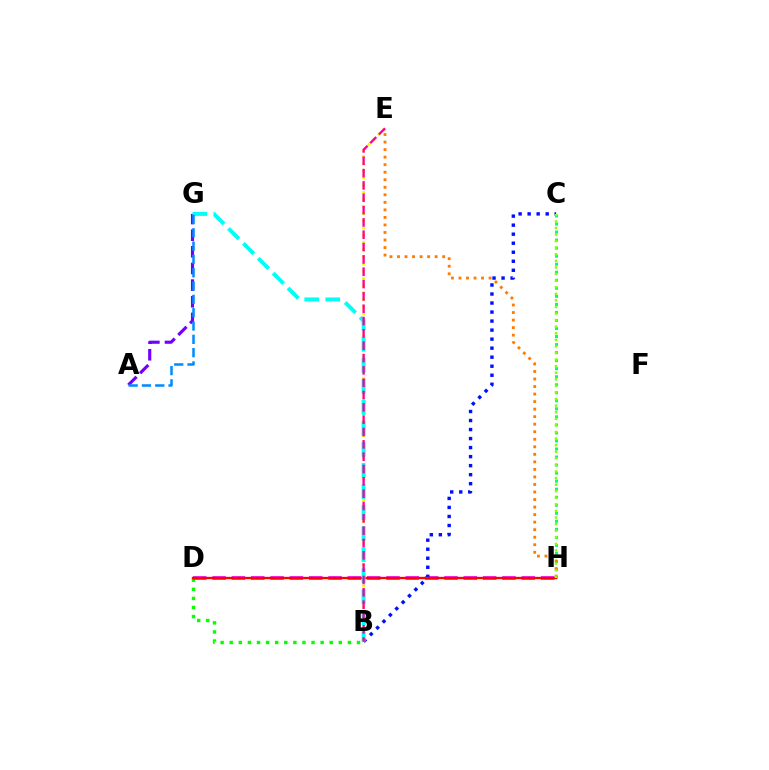{('B', 'E'): [{'color': '#fcf500', 'line_style': 'dotted', 'thickness': 1.94}, {'color': '#ff0094', 'line_style': 'dashed', 'thickness': 1.68}], ('C', 'H'): [{'color': '#00ff74', 'line_style': 'dotted', 'thickness': 2.18}, {'color': '#84ff00', 'line_style': 'dotted', 'thickness': 1.79}], ('A', 'G'): [{'color': '#7200ff', 'line_style': 'dashed', 'thickness': 2.26}, {'color': '#008cff', 'line_style': 'dashed', 'thickness': 1.81}], ('B', 'D'): [{'color': '#08ff00', 'line_style': 'dotted', 'thickness': 2.47}], ('D', 'H'): [{'color': '#ee00ff', 'line_style': 'dashed', 'thickness': 2.63}, {'color': '#ff0000', 'line_style': 'solid', 'thickness': 1.68}], ('B', 'C'): [{'color': '#0010ff', 'line_style': 'dotted', 'thickness': 2.45}], ('B', 'G'): [{'color': '#00fff6', 'line_style': 'dashed', 'thickness': 2.86}], ('E', 'H'): [{'color': '#ff7c00', 'line_style': 'dotted', 'thickness': 2.05}]}